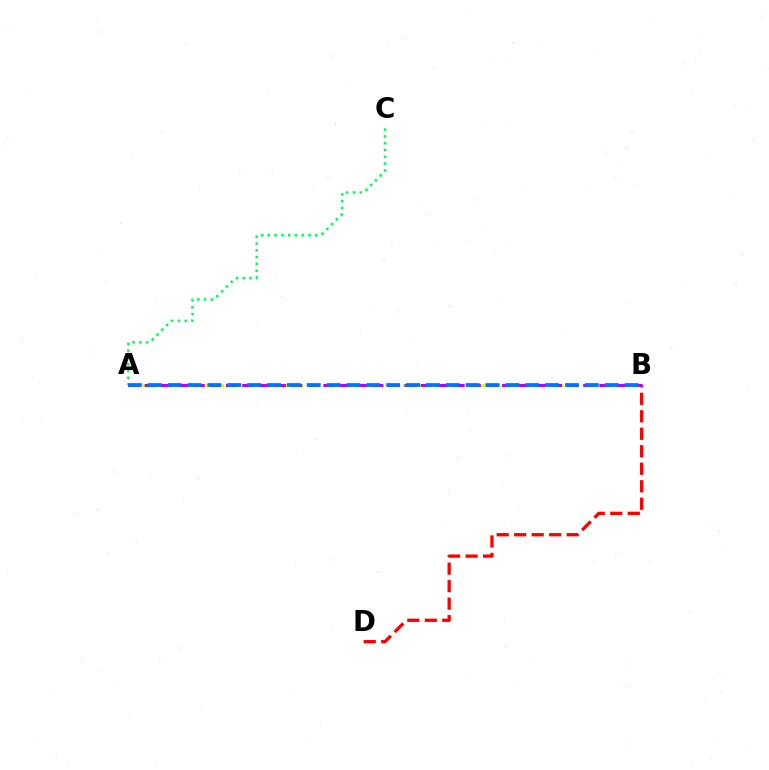{('A', 'C'): [{'color': '#00ff5c', 'line_style': 'dotted', 'thickness': 1.84}], ('A', 'B'): [{'color': '#d1ff00', 'line_style': 'dotted', 'thickness': 2.14}, {'color': '#b900ff', 'line_style': 'dashed', 'thickness': 2.21}, {'color': '#0074ff', 'line_style': 'dashed', 'thickness': 2.7}], ('B', 'D'): [{'color': '#ff0000', 'line_style': 'dashed', 'thickness': 2.38}]}